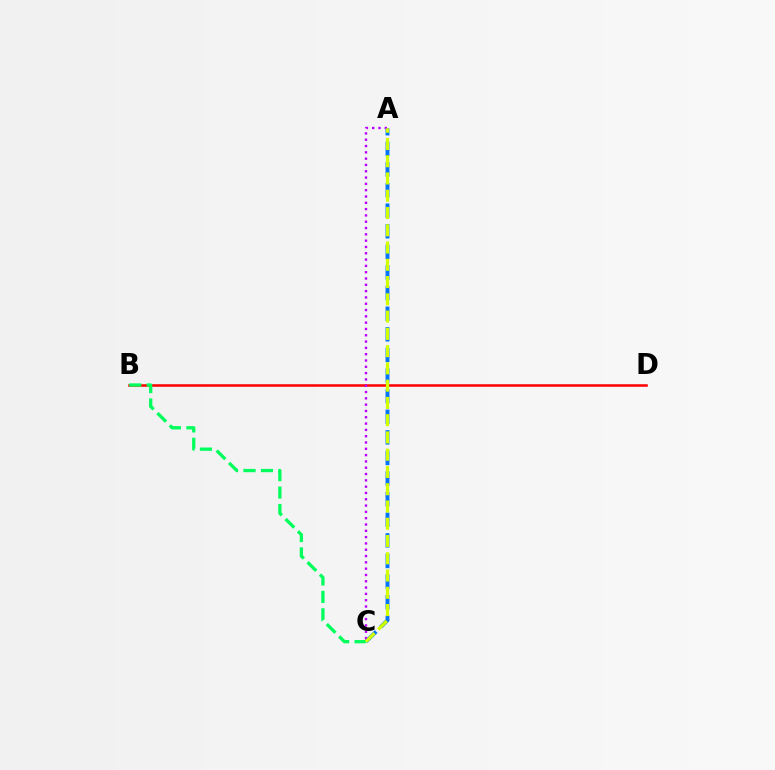{('B', 'D'): [{'color': '#ff0000', 'line_style': 'solid', 'thickness': 1.83}], ('A', 'C'): [{'color': '#0074ff', 'line_style': 'dashed', 'thickness': 2.8}, {'color': '#b900ff', 'line_style': 'dotted', 'thickness': 1.71}, {'color': '#d1ff00', 'line_style': 'dashed', 'thickness': 2.35}], ('B', 'C'): [{'color': '#00ff5c', 'line_style': 'dashed', 'thickness': 2.37}]}